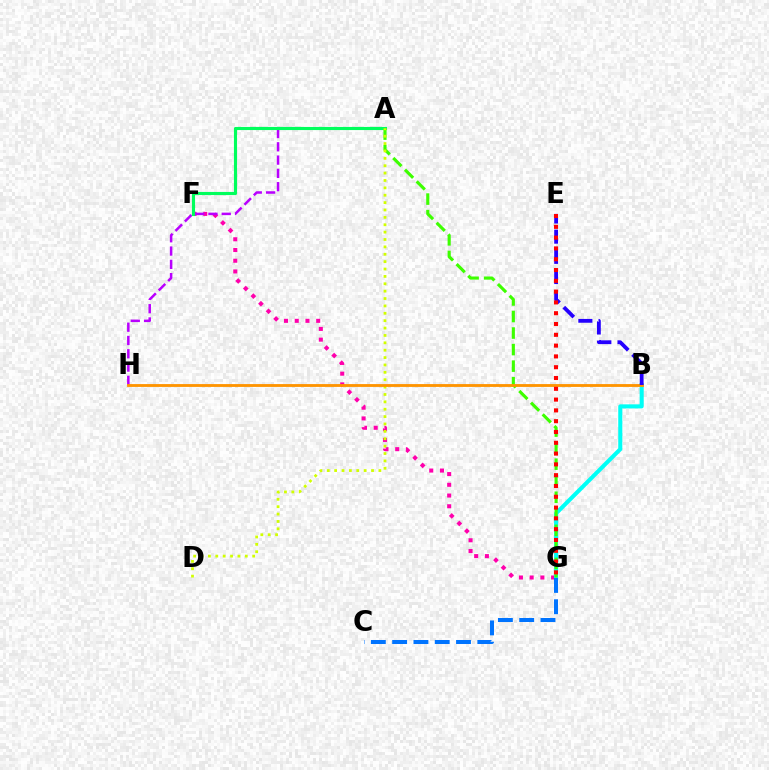{('F', 'G'): [{'color': '#ff00ac', 'line_style': 'dotted', 'thickness': 2.91}], ('B', 'G'): [{'color': '#00fff6', 'line_style': 'solid', 'thickness': 2.93}], ('A', 'H'): [{'color': '#b900ff', 'line_style': 'dashed', 'thickness': 1.81}], ('A', 'F'): [{'color': '#00ff5c', 'line_style': 'solid', 'thickness': 2.25}], ('A', 'G'): [{'color': '#3dff00', 'line_style': 'dashed', 'thickness': 2.25}], ('A', 'D'): [{'color': '#d1ff00', 'line_style': 'dotted', 'thickness': 2.01}], ('B', 'H'): [{'color': '#ff9400', 'line_style': 'solid', 'thickness': 2.04}], ('B', 'E'): [{'color': '#2500ff', 'line_style': 'dashed', 'thickness': 2.74}], ('C', 'G'): [{'color': '#0074ff', 'line_style': 'dashed', 'thickness': 2.89}], ('E', 'G'): [{'color': '#ff0000', 'line_style': 'dotted', 'thickness': 2.93}]}